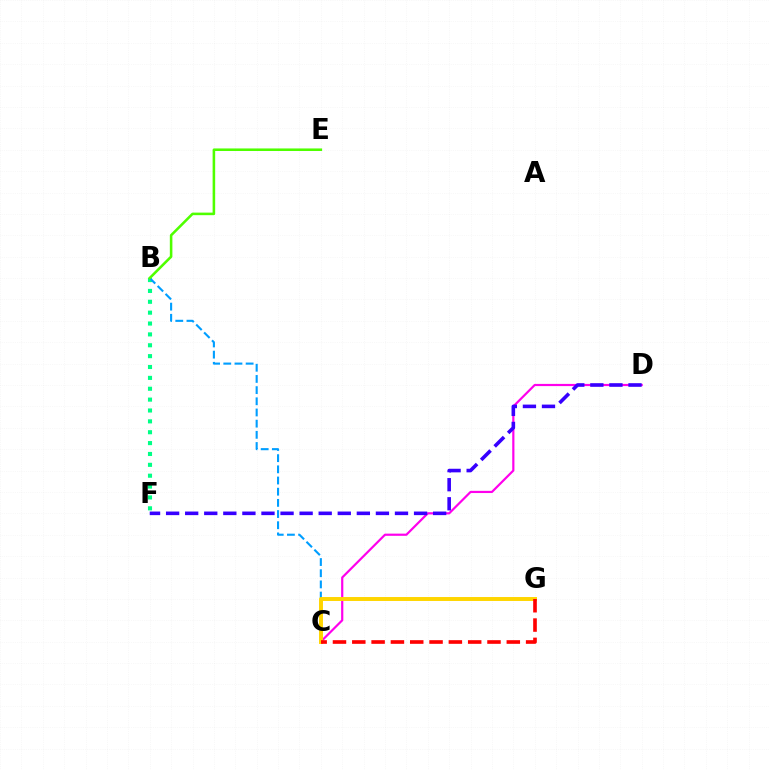{('B', 'F'): [{'color': '#00ff86', 'line_style': 'dotted', 'thickness': 2.95}], ('B', 'C'): [{'color': '#009eff', 'line_style': 'dashed', 'thickness': 1.52}], ('C', 'D'): [{'color': '#ff00ed', 'line_style': 'solid', 'thickness': 1.58}], ('D', 'F'): [{'color': '#3700ff', 'line_style': 'dashed', 'thickness': 2.59}], ('B', 'E'): [{'color': '#4fff00', 'line_style': 'solid', 'thickness': 1.85}], ('C', 'G'): [{'color': '#ffd500', 'line_style': 'solid', 'thickness': 2.84}, {'color': '#ff0000', 'line_style': 'dashed', 'thickness': 2.62}]}